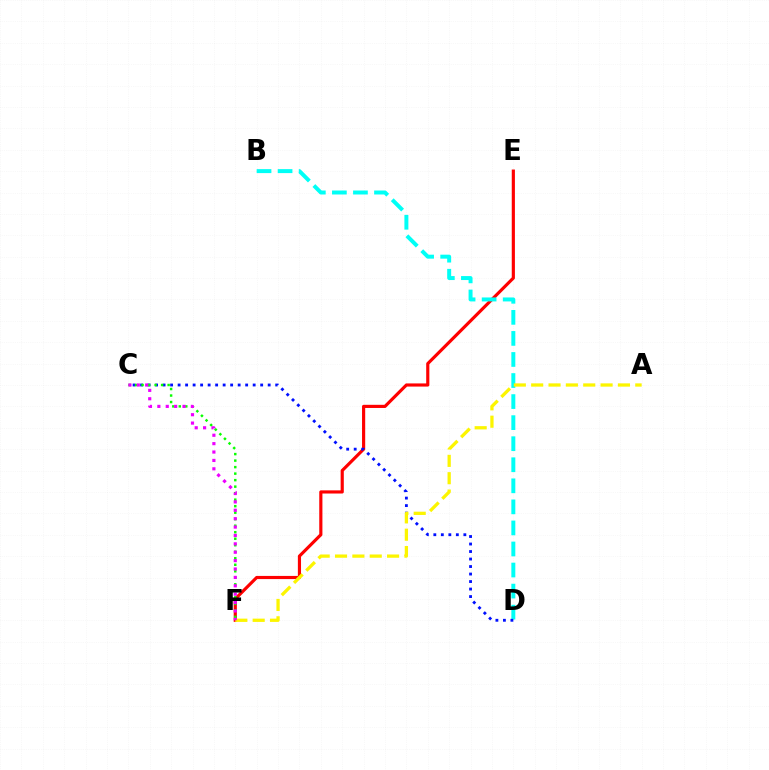{('E', 'F'): [{'color': '#ff0000', 'line_style': 'solid', 'thickness': 2.27}], ('B', 'D'): [{'color': '#00fff6', 'line_style': 'dashed', 'thickness': 2.86}], ('C', 'D'): [{'color': '#0010ff', 'line_style': 'dotted', 'thickness': 2.04}], ('C', 'F'): [{'color': '#08ff00', 'line_style': 'dotted', 'thickness': 1.77}, {'color': '#ee00ff', 'line_style': 'dotted', 'thickness': 2.28}], ('A', 'F'): [{'color': '#fcf500', 'line_style': 'dashed', 'thickness': 2.36}]}